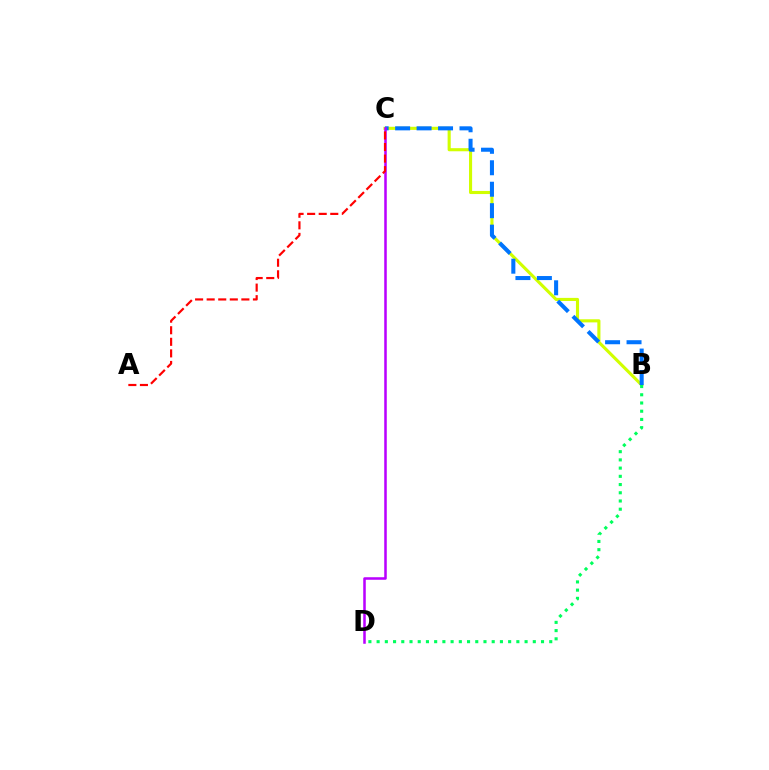{('B', 'C'): [{'color': '#d1ff00', 'line_style': 'solid', 'thickness': 2.24}, {'color': '#0074ff', 'line_style': 'dashed', 'thickness': 2.92}], ('B', 'D'): [{'color': '#00ff5c', 'line_style': 'dotted', 'thickness': 2.23}], ('C', 'D'): [{'color': '#b900ff', 'line_style': 'solid', 'thickness': 1.83}], ('A', 'C'): [{'color': '#ff0000', 'line_style': 'dashed', 'thickness': 1.57}]}